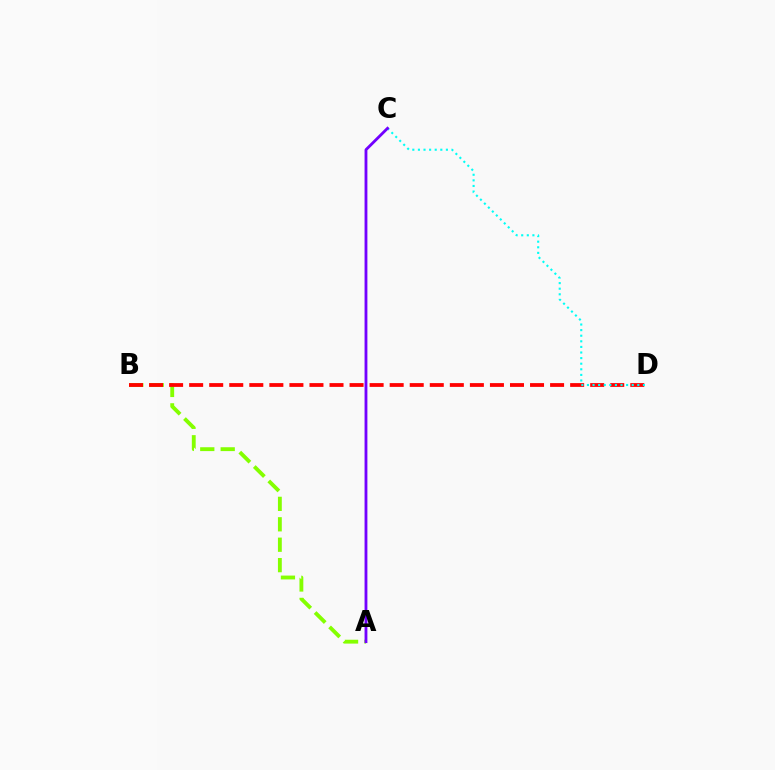{('A', 'B'): [{'color': '#84ff00', 'line_style': 'dashed', 'thickness': 2.78}], ('B', 'D'): [{'color': '#ff0000', 'line_style': 'dashed', 'thickness': 2.72}], ('C', 'D'): [{'color': '#00fff6', 'line_style': 'dotted', 'thickness': 1.52}], ('A', 'C'): [{'color': '#7200ff', 'line_style': 'solid', 'thickness': 2.04}]}